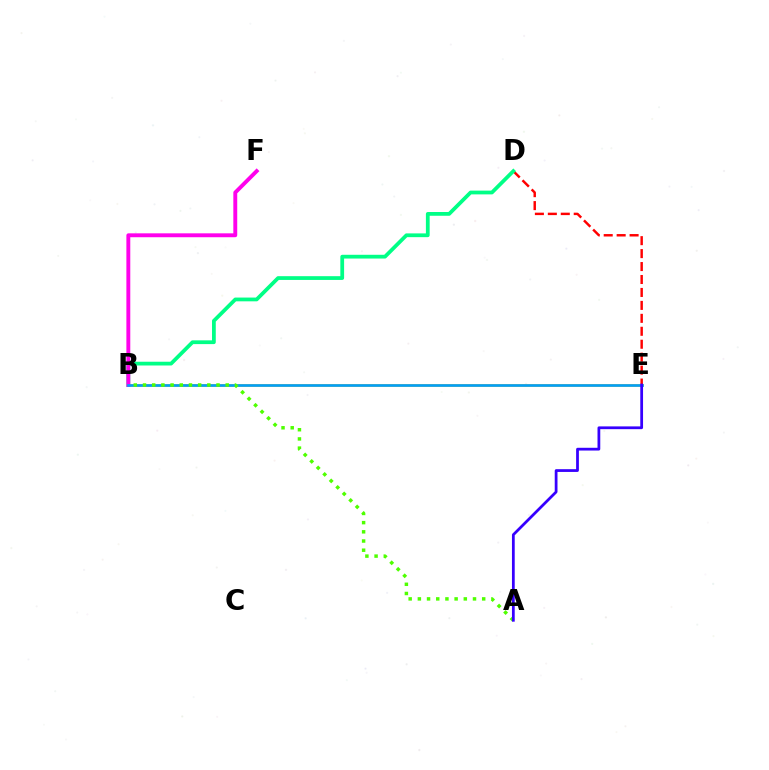{('D', 'E'): [{'color': '#ff0000', 'line_style': 'dashed', 'thickness': 1.76}], ('B', 'E'): [{'color': '#ffd500', 'line_style': 'solid', 'thickness': 1.99}, {'color': '#009eff', 'line_style': 'solid', 'thickness': 1.9}], ('B', 'D'): [{'color': '#00ff86', 'line_style': 'solid', 'thickness': 2.71}], ('B', 'F'): [{'color': '#ff00ed', 'line_style': 'solid', 'thickness': 2.8}], ('A', 'B'): [{'color': '#4fff00', 'line_style': 'dotted', 'thickness': 2.5}], ('A', 'E'): [{'color': '#3700ff', 'line_style': 'solid', 'thickness': 1.99}]}